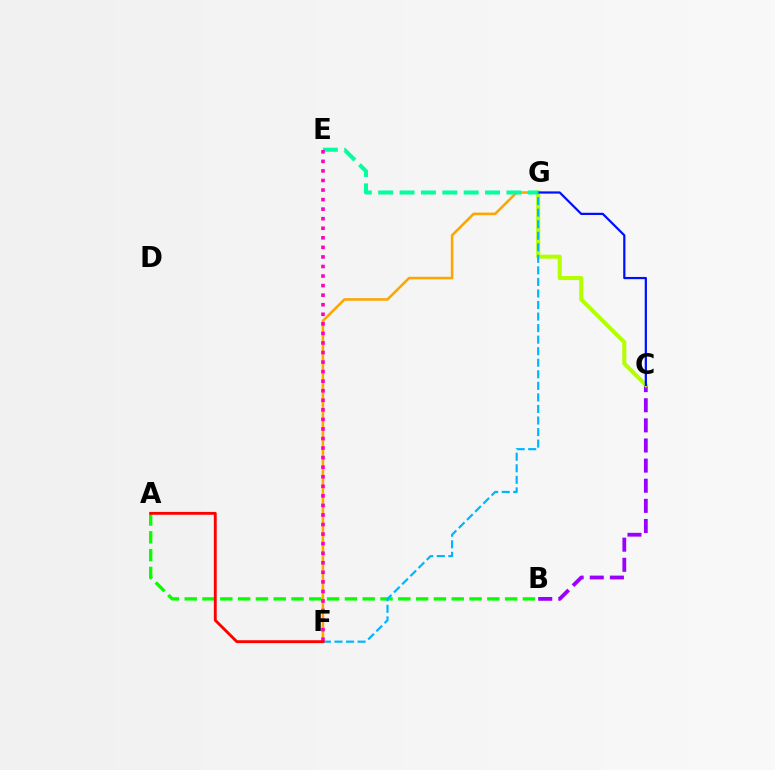{('F', 'G'): [{'color': '#ffa500', 'line_style': 'solid', 'thickness': 1.85}, {'color': '#00b5ff', 'line_style': 'dashed', 'thickness': 1.57}], ('B', 'C'): [{'color': '#9b00ff', 'line_style': 'dashed', 'thickness': 2.73}], ('C', 'G'): [{'color': '#b3ff00', 'line_style': 'solid', 'thickness': 2.91}, {'color': '#0010ff', 'line_style': 'solid', 'thickness': 1.61}], ('A', 'B'): [{'color': '#08ff00', 'line_style': 'dashed', 'thickness': 2.42}], ('E', 'G'): [{'color': '#00ff9d', 'line_style': 'dashed', 'thickness': 2.9}], ('E', 'F'): [{'color': '#ff00bd', 'line_style': 'dotted', 'thickness': 2.6}], ('A', 'F'): [{'color': '#ff0000', 'line_style': 'solid', 'thickness': 2.07}]}